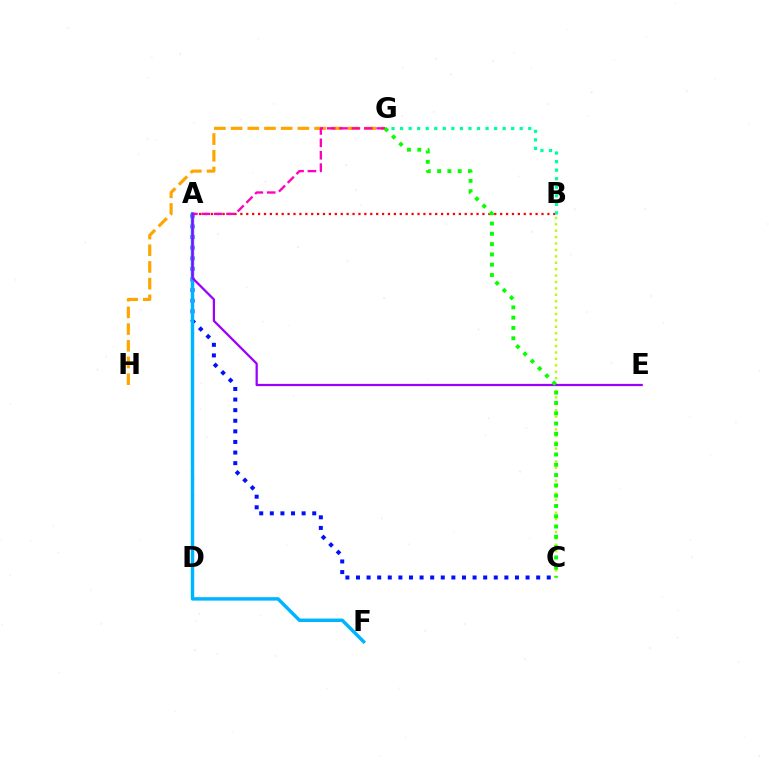{('A', 'B'): [{'color': '#ff0000', 'line_style': 'dotted', 'thickness': 1.6}], ('A', 'C'): [{'color': '#0010ff', 'line_style': 'dotted', 'thickness': 2.88}], ('B', 'C'): [{'color': '#b3ff00', 'line_style': 'dotted', 'thickness': 1.74}], ('A', 'F'): [{'color': '#00b5ff', 'line_style': 'solid', 'thickness': 2.48}], ('G', 'H'): [{'color': '#ffa500', 'line_style': 'dashed', 'thickness': 2.27}], ('B', 'G'): [{'color': '#00ff9d', 'line_style': 'dotted', 'thickness': 2.32}], ('A', 'G'): [{'color': '#ff00bd', 'line_style': 'dashed', 'thickness': 1.68}], ('A', 'E'): [{'color': '#9b00ff', 'line_style': 'solid', 'thickness': 1.63}], ('C', 'G'): [{'color': '#08ff00', 'line_style': 'dotted', 'thickness': 2.8}]}